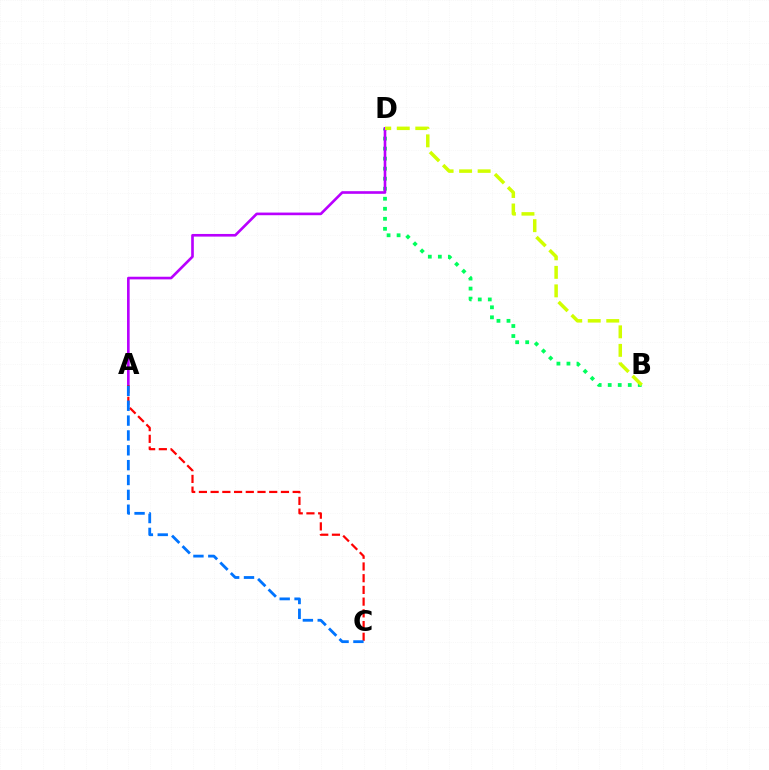{('B', 'D'): [{'color': '#00ff5c', 'line_style': 'dotted', 'thickness': 2.72}, {'color': '#d1ff00', 'line_style': 'dashed', 'thickness': 2.52}], ('A', 'D'): [{'color': '#b900ff', 'line_style': 'solid', 'thickness': 1.9}], ('A', 'C'): [{'color': '#ff0000', 'line_style': 'dashed', 'thickness': 1.59}, {'color': '#0074ff', 'line_style': 'dashed', 'thickness': 2.02}]}